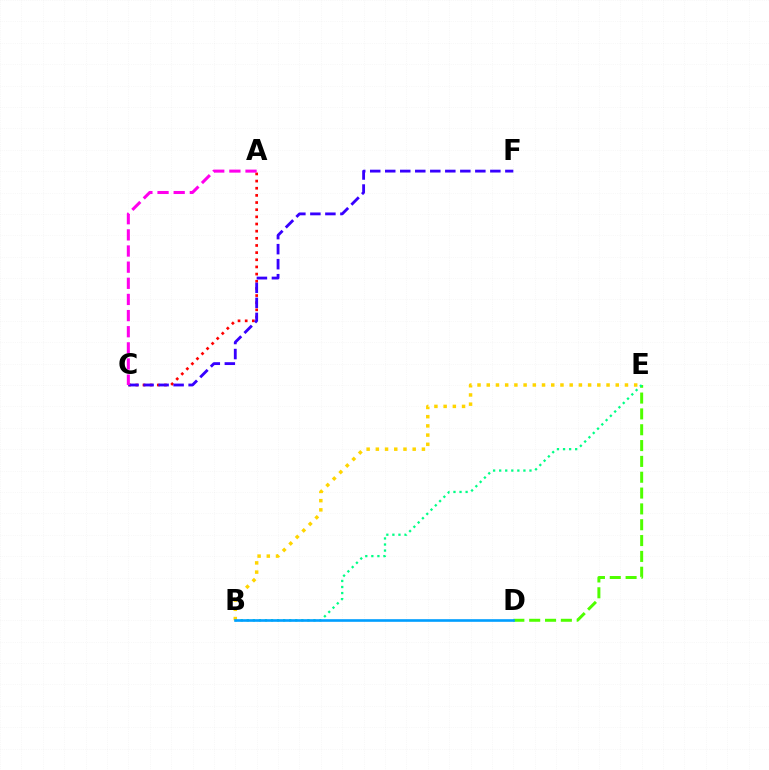{('D', 'E'): [{'color': '#4fff00', 'line_style': 'dashed', 'thickness': 2.15}], ('A', 'C'): [{'color': '#ff0000', 'line_style': 'dotted', 'thickness': 1.94}, {'color': '#ff00ed', 'line_style': 'dashed', 'thickness': 2.19}], ('B', 'E'): [{'color': '#00ff86', 'line_style': 'dotted', 'thickness': 1.65}, {'color': '#ffd500', 'line_style': 'dotted', 'thickness': 2.5}], ('C', 'F'): [{'color': '#3700ff', 'line_style': 'dashed', 'thickness': 2.04}], ('B', 'D'): [{'color': '#009eff', 'line_style': 'solid', 'thickness': 1.89}]}